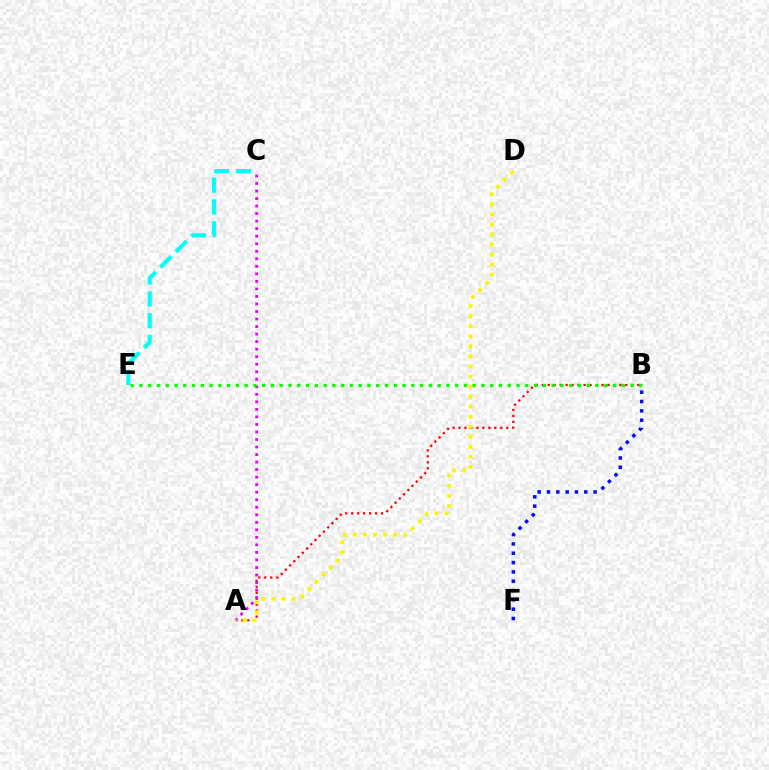{('A', 'B'): [{'color': '#ff0000', 'line_style': 'dotted', 'thickness': 1.62}], ('A', 'C'): [{'color': '#ee00ff', 'line_style': 'dotted', 'thickness': 2.05}], ('A', 'D'): [{'color': '#fcf500', 'line_style': 'dotted', 'thickness': 2.73}], ('B', 'F'): [{'color': '#0010ff', 'line_style': 'dotted', 'thickness': 2.53}], ('B', 'E'): [{'color': '#08ff00', 'line_style': 'dotted', 'thickness': 2.38}], ('C', 'E'): [{'color': '#00fff6', 'line_style': 'dashed', 'thickness': 2.97}]}